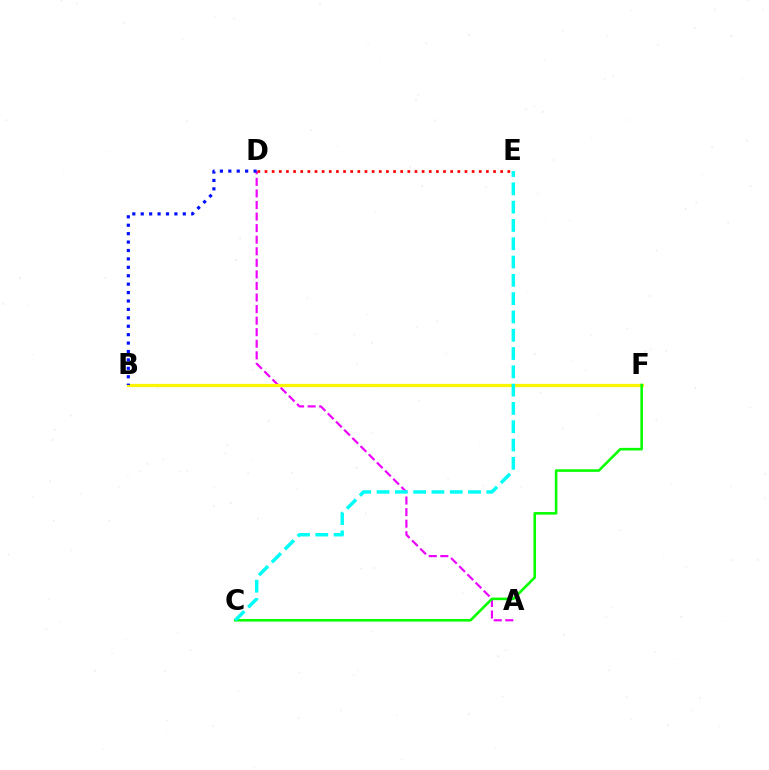{('A', 'D'): [{'color': '#ee00ff', 'line_style': 'dashed', 'thickness': 1.57}], ('B', 'F'): [{'color': '#fcf500', 'line_style': 'solid', 'thickness': 2.31}], ('D', 'E'): [{'color': '#ff0000', 'line_style': 'dotted', 'thickness': 1.94}], ('C', 'F'): [{'color': '#08ff00', 'line_style': 'solid', 'thickness': 1.86}], ('C', 'E'): [{'color': '#00fff6', 'line_style': 'dashed', 'thickness': 2.49}], ('B', 'D'): [{'color': '#0010ff', 'line_style': 'dotted', 'thickness': 2.29}]}